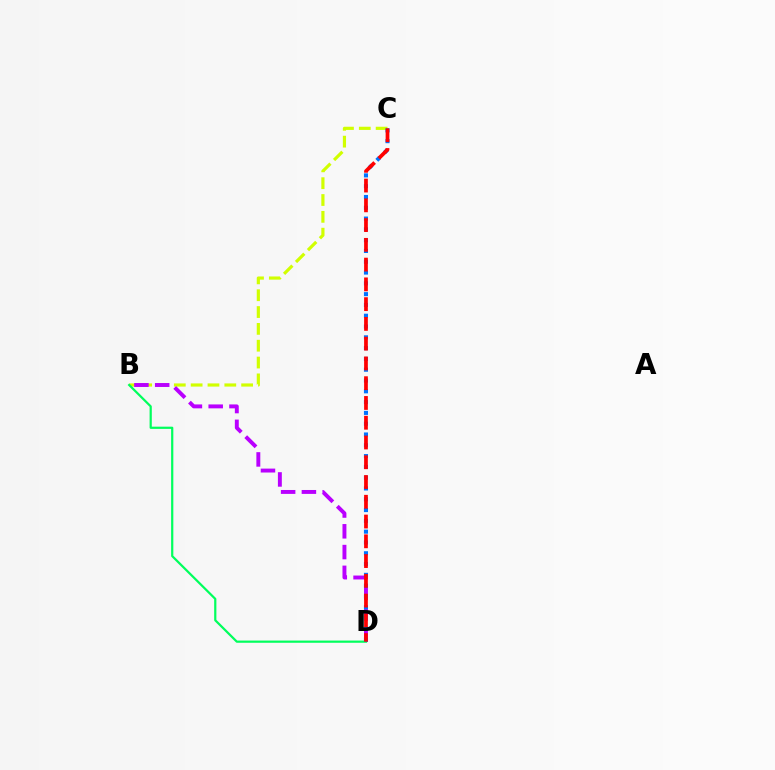{('B', 'C'): [{'color': '#d1ff00', 'line_style': 'dashed', 'thickness': 2.29}], ('B', 'D'): [{'color': '#b900ff', 'line_style': 'dashed', 'thickness': 2.82}, {'color': '#00ff5c', 'line_style': 'solid', 'thickness': 1.59}], ('C', 'D'): [{'color': '#0074ff', 'line_style': 'dotted', 'thickness': 2.93}, {'color': '#ff0000', 'line_style': 'dashed', 'thickness': 2.68}]}